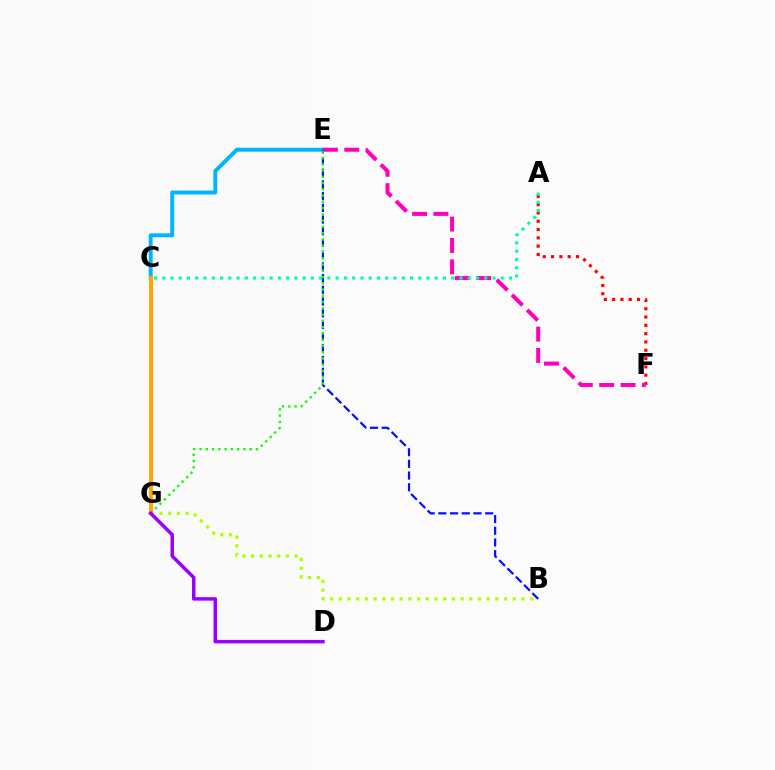{('C', 'E'): [{'color': '#00b5ff', 'line_style': 'solid', 'thickness': 2.82}], ('B', 'G'): [{'color': '#b3ff00', 'line_style': 'dotted', 'thickness': 2.36}], ('A', 'F'): [{'color': '#ff0000', 'line_style': 'dotted', 'thickness': 2.25}], ('E', 'F'): [{'color': '#ff00bd', 'line_style': 'dashed', 'thickness': 2.9}], ('B', 'E'): [{'color': '#0010ff', 'line_style': 'dashed', 'thickness': 1.59}], ('E', 'G'): [{'color': '#08ff00', 'line_style': 'dotted', 'thickness': 1.7}], ('C', 'G'): [{'color': '#ffa500', 'line_style': 'solid', 'thickness': 2.85}], ('D', 'G'): [{'color': '#9b00ff', 'line_style': 'solid', 'thickness': 2.52}], ('A', 'C'): [{'color': '#00ff9d', 'line_style': 'dotted', 'thickness': 2.24}]}